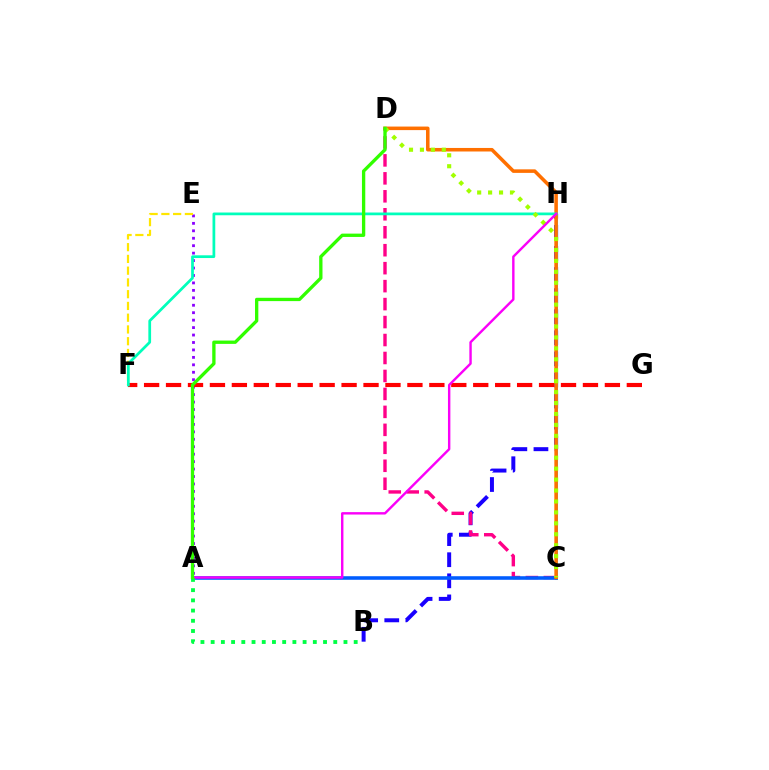{('A', 'E'): [{'color': '#8a00ff', 'line_style': 'dotted', 'thickness': 2.02}], ('B', 'H'): [{'color': '#1900ff', 'line_style': 'dashed', 'thickness': 2.86}], ('C', 'D'): [{'color': '#ff0088', 'line_style': 'dashed', 'thickness': 2.44}, {'color': '#ff7000', 'line_style': 'solid', 'thickness': 2.55}, {'color': '#a2ff00', 'line_style': 'dotted', 'thickness': 2.97}], ('C', 'H'): [{'color': '#00d3ff', 'line_style': 'solid', 'thickness': 2.17}], ('F', 'G'): [{'color': '#ff0000', 'line_style': 'dashed', 'thickness': 2.98}], ('A', 'C'): [{'color': '#005dff', 'line_style': 'solid', 'thickness': 2.57}], ('E', 'F'): [{'color': '#ffe600', 'line_style': 'dashed', 'thickness': 1.6}], ('F', 'H'): [{'color': '#00ffbb', 'line_style': 'solid', 'thickness': 1.97}], ('A', 'H'): [{'color': '#fa00f9', 'line_style': 'solid', 'thickness': 1.73}], ('A', 'B'): [{'color': '#00ff45', 'line_style': 'dotted', 'thickness': 2.78}], ('A', 'D'): [{'color': '#31ff00', 'line_style': 'solid', 'thickness': 2.39}]}